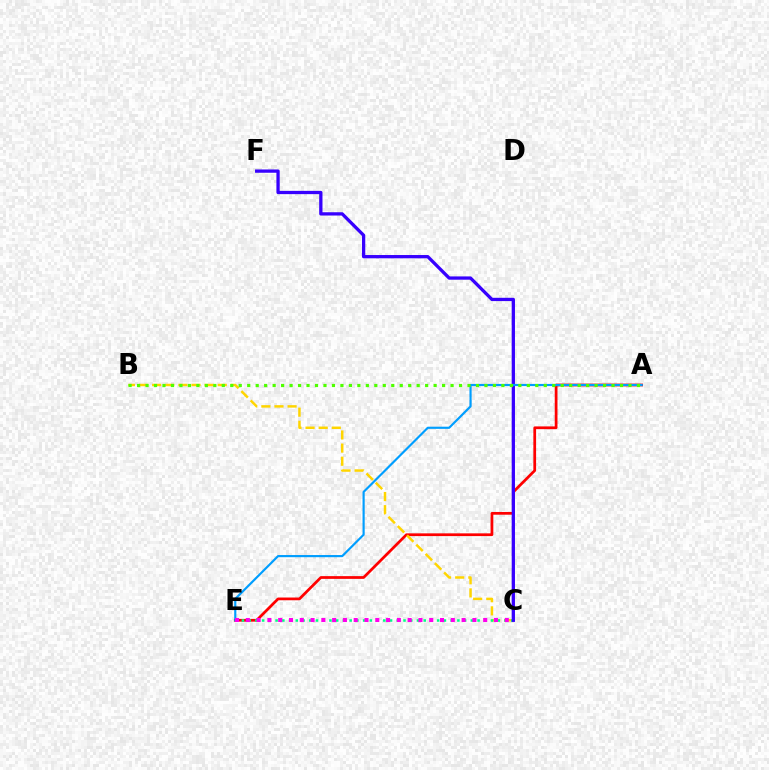{('A', 'E'): [{'color': '#ff0000', 'line_style': 'solid', 'thickness': 1.97}, {'color': '#009eff', 'line_style': 'solid', 'thickness': 1.56}], ('B', 'C'): [{'color': '#ffd500', 'line_style': 'dashed', 'thickness': 1.78}], ('C', 'E'): [{'color': '#00ff86', 'line_style': 'dotted', 'thickness': 1.83}, {'color': '#ff00ed', 'line_style': 'dotted', 'thickness': 2.93}], ('C', 'F'): [{'color': '#3700ff', 'line_style': 'solid', 'thickness': 2.36}], ('A', 'B'): [{'color': '#4fff00', 'line_style': 'dotted', 'thickness': 2.3}]}